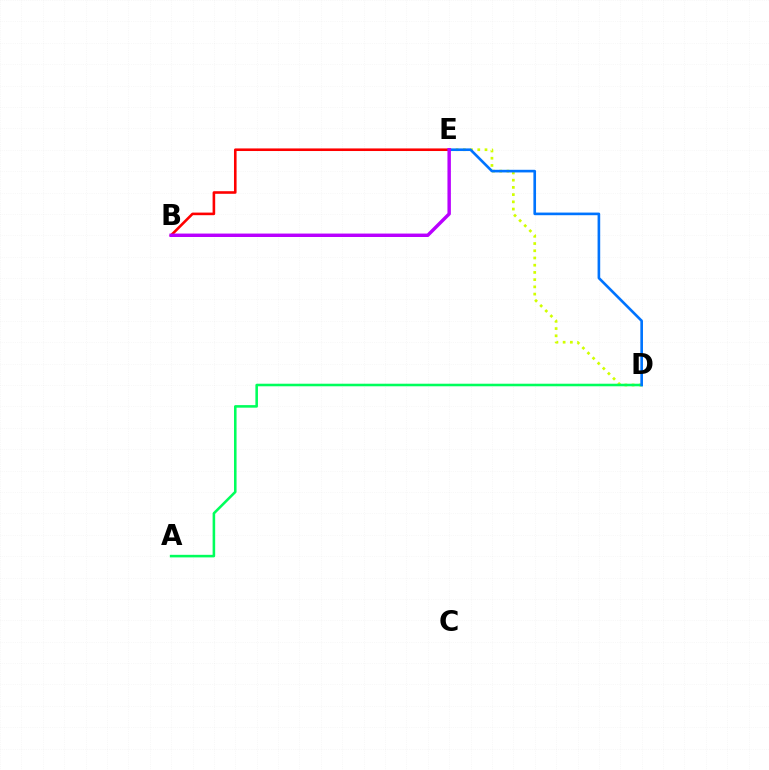{('B', 'E'): [{'color': '#ff0000', 'line_style': 'solid', 'thickness': 1.87}, {'color': '#b900ff', 'line_style': 'solid', 'thickness': 2.47}], ('D', 'E'): [{'color': '#d1ff00', 'line_style': 'dotted', 'thickness': 1.96}, {'color': '#0074ff', 'line_style': 'solid', 'thickness': 1.9}], ('A', 'D'): [{'color': '#00ff5c', 'line_style': 'solid', 'thickness': 1.85}]}